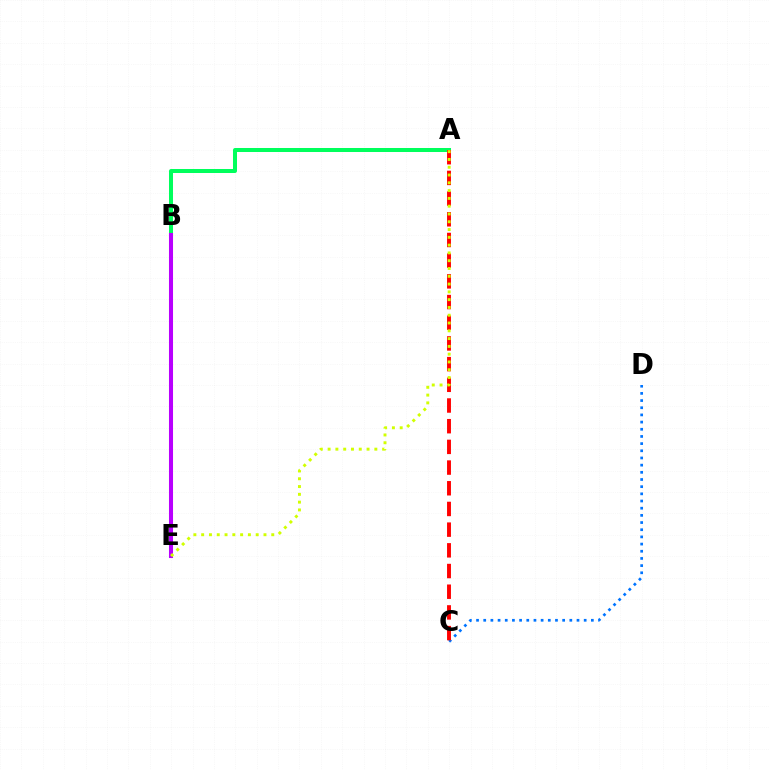{('A', 'B'): [{'color': '#00ff5c', 'line_style': 'solid', 'thickness': 2.88}], ('C', 'D'): [{'color': '#0074ff', 'line_style': 'dotted', 'thickness': 1.95}], ('B', 'E'): [{'color': '#b900ff', 'line_style': 'solid', 'thickness': 2.91}], ('A', 'C'): [{'color': '#ff0000', 'line_style': 'dashed', 'thickness': 2.81}], ('A', 'E'): [{'color': '#d1ff00', 'line_style': 'dotted', 'thickness': 2.12}]}